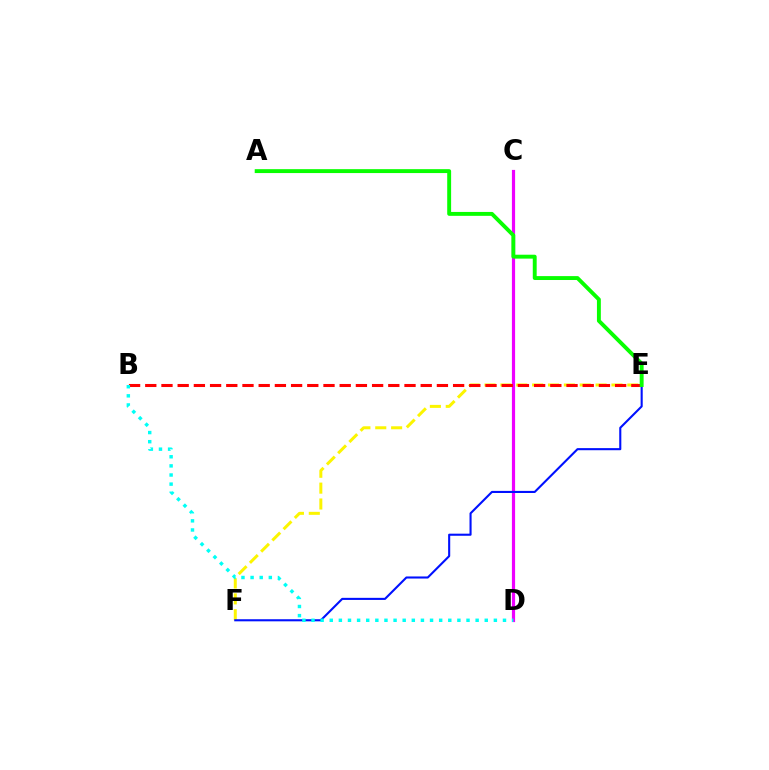{('C', 'D'): [{'color': '#ee00ff', 'line_style': 'solid', 'thickness': 2.29}], ('E', 'F'): [{'color': '#fcf500', 'line_style': 'dashed', 'thickness': 2.16}, {'color': '#0010ff', 'line_style': 'solid', 'thickness': 1.51}], ('B', 'E'): [{'color': '#ff0000', 'line_style': 'dashed', 'thickness': 2.2}], ('A', 'E'): [{'color': '#08ff00', 'line_style': 'solid', 'thickness': 2.81}], ('B', 'D'): [{'color': '#00fff6', 'line_style': 'dotted', 'thickness': 2.48}]}